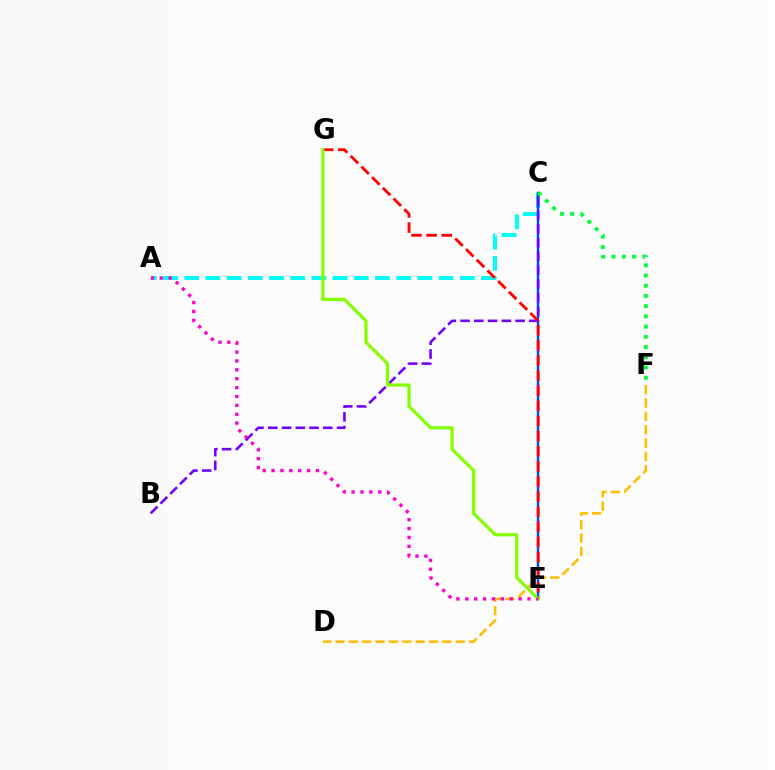{('A', 'C'): [{'color': '#00fff6', 'line_style': 'dashed', 'thickness': 2.88}], ('D', 'F'): [{'color': '#ffbd00', 'line_style': 'dashed', 'thickness': 1.81}], ('C', 'E'): [{'color': '#004bff', 'line_style': 'solid', 'thickness': 1.75}], ('C', 'F'): [{'color': '#00ff39', 'line_style': 'dotted', 'thickness': 2.78}], ('B', 'C'): [{'color': '#7200ff', 'line_style': 'dashed', 'thickness': 1.87}], ('E', 'G'): [{'color': '#ff0000', 'line_style': 'dashed', 'thickness': 2.05}, {'color': '#84ff00', 'line_style': 'solid', 'thickness': 2.31}], ('A', 'E'): [{'color': '#ff00cf', 'line_style': 'dotted', 'thickness': 2.41}]}